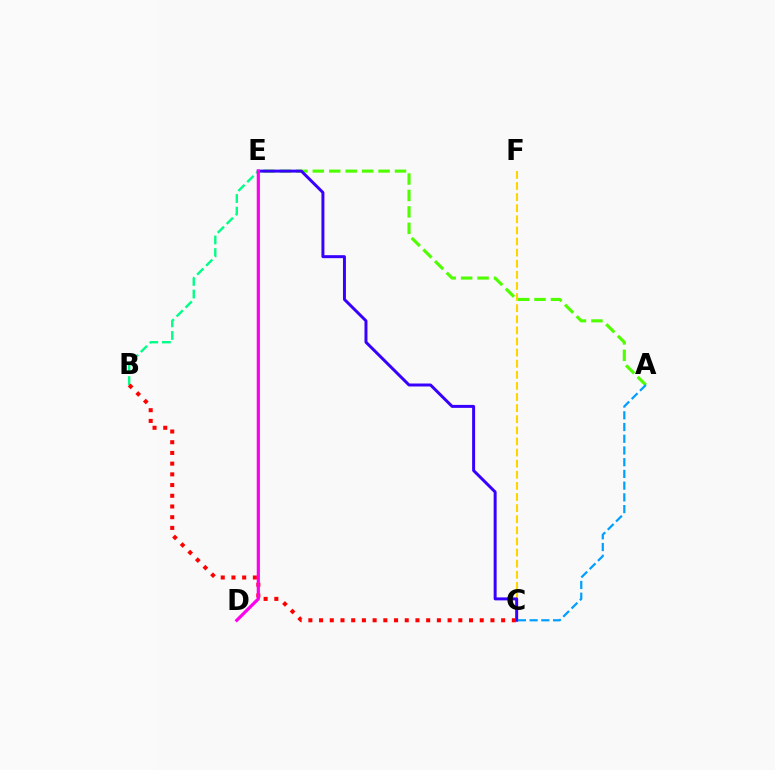{('A', 'E'): [{'color': '#4fff00', 'line_style': 'dashed', 'thickness': 2.23}], ('C', 'F'): [{'color': '#ffd500', 'line_style': 'dashed', 'thickness': 1.51}], ('C', 'E'): [{'color': '#3700ff', 'line_style': 'solid', 'thickness': 2.14}], ('B', 'E'): [{'color': '#00ff86', 'line_style': 'dashed', 'thickness': 1.71}], ('A', 'C'): [{'color': '#009eff', 'line_style': 'dashed', 'thickness': 1.59}], ('B', 'C'): [{'color': '#ff0000', 'line_style': 'dotted', 'thickness': 2.91}], ('D', 'E'): [{'color': '#ff00ed', 'line_style': 'solid', 'thickness': 2.3}]}